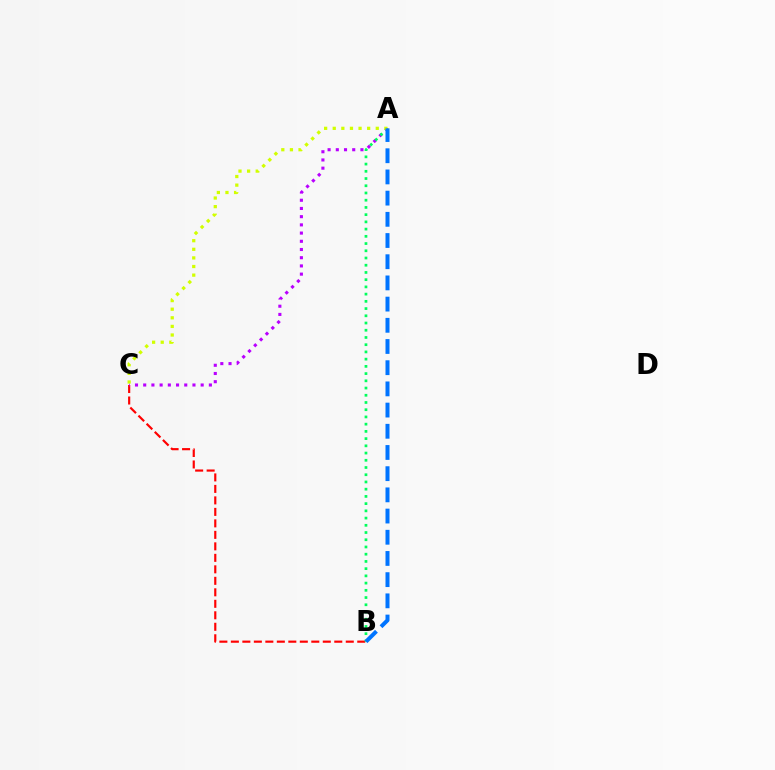{('B', 'C'): [{'color': '#ff0000', 'line_style': 'dashed', 'thickness': 1.56}], ('A', 'C'): [{'color': '#b900ff', 'line_style': 'dotted', 'thickness': 2.23}, {'color': '#d1ff00', 'line_style': 'dotted', 'thickness': 2.34}], ('A', 'B'): [{'color': '#00ff5c', 'line_style': 'dotted', 'thickness': 1.96}, {'color': '#0074ff', 'line_style': 'dashed', 'thickness': 2.88}]}